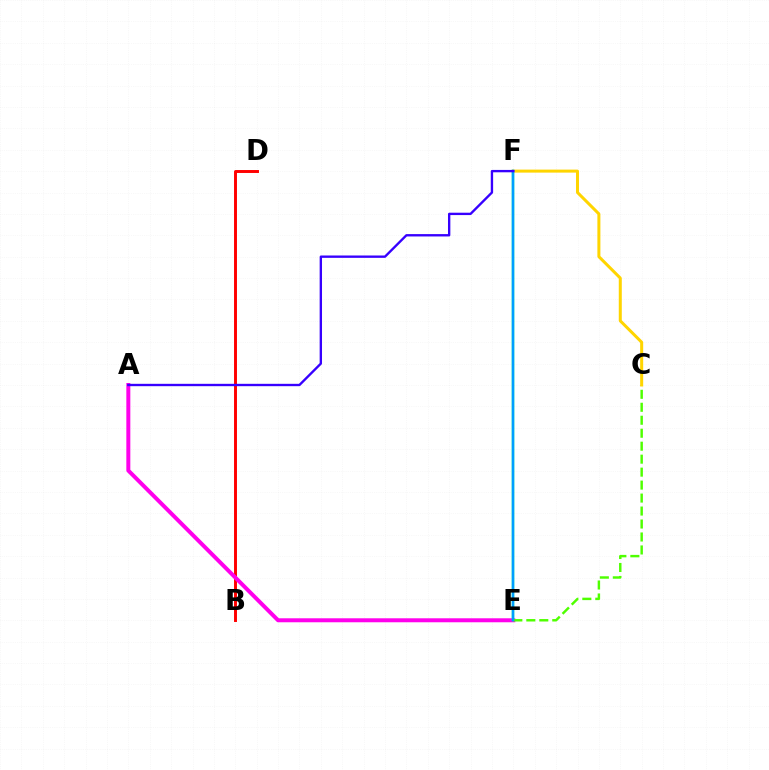{('B', 'D'): [{'color': '#ff0000', 'line_style': 'solid', 'thickness': 2.11}], ('A', 'E'): [{'color': '#ff00ed', 'line_style': 'solid', 'thickness': 2.87}], ('E', 'F'): [{'color': '#00ff86', 'line_style': 'solid', 'thickness': 1.75}, {'color': '#009eff', 'line_style': 'solid', 'thickness': 1.79}], ('C', 'E'): [{'color': '#4fff00', 'line_style': 'dashed', 'thickness': 1.76}], ('C', 'F'): [{'color': '#ffd500', 'line_style': 'solid', 'thickness': 2.17}], ('A', 'F'): [{'color': '#3700ff', 'line_style': 'solid', 'thickness': 1.7}]}